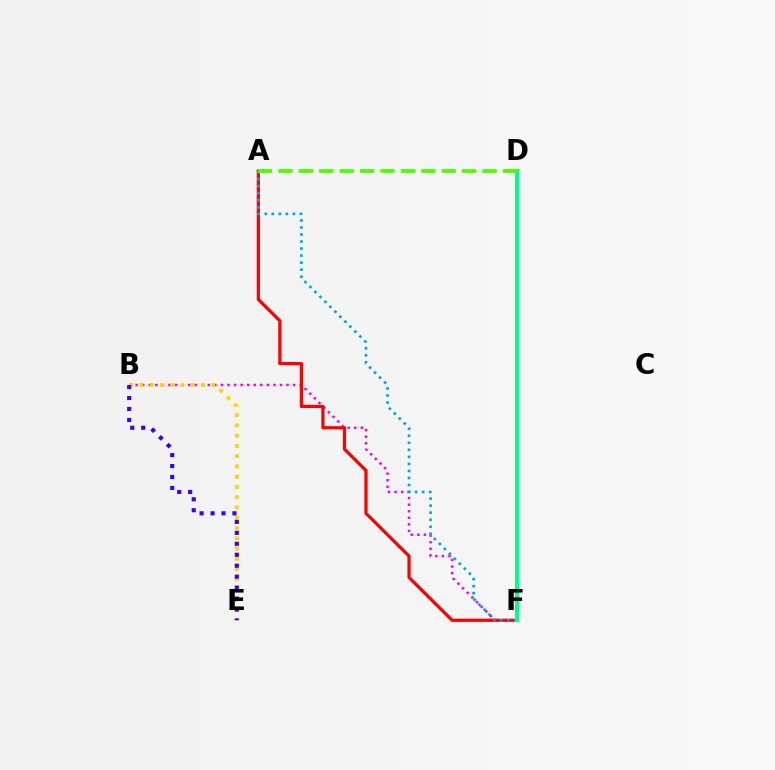{('B', 'F'): [{'color': '#ff00ed', 'line_style': 'dotted', 'thickness': 1.78}], ('B', 'E'): [{'color': '#ffd500', 'line_style': 'dotted', 'thickness': 2.79}, {'color': '#3700ff', 'line_style': 'dotted', 'thickness': 2.97}], ('A', 'F'): [{'color': '#ff0000', 'line_style': 'solid', 'thickness': 2.32}, {'color': '#009eff', 'line_style': 'dotted', 'thickness': 1.91}], ('D', 'F'): [{'color': '#00ff86', 'line_style': 'solid', 'thickness': 2.91}], ('A', 'D'): [{'color': '#4fff00', 'line_style': 'dashed', 'thickness': 2.77}]}